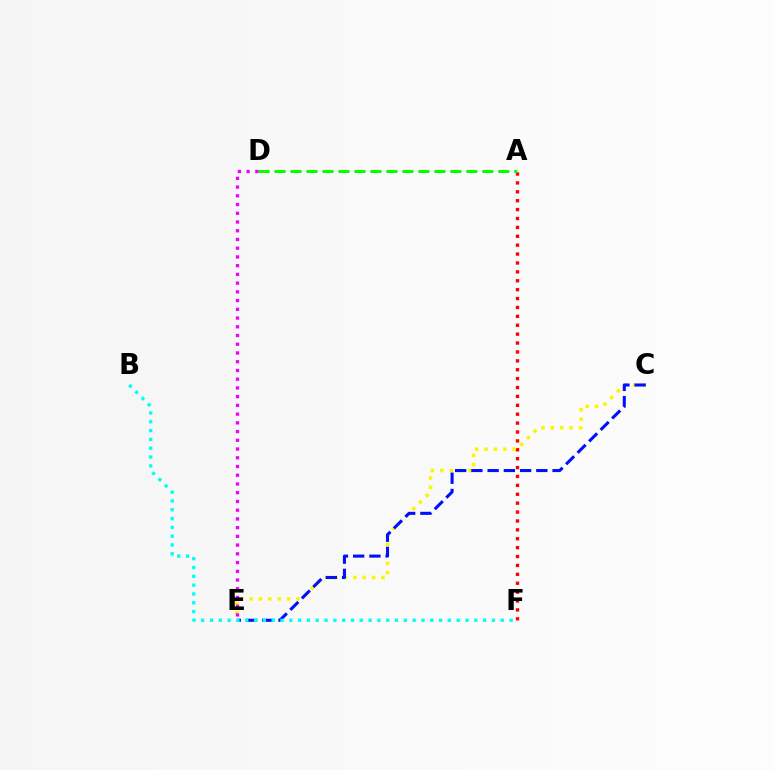{('A', 'F'): [{'color': '#ff0000', 'line_style': 'dotted', 'thickness': 2.42}], ('A', 'D'): [{'color': '#08ff00', 'line_style': 'dashed', 'thickness': 2.17}], ('C', 'E'): [{'color': '#fcf500', 'line_style': 'dotted', 'thickness': 2.55}, {'color': '#0010ff', 'line_style': 'dashed', 'thickness': 2.21}], ('B', 'F'): [{'color': '#00fff6', 'line_style': 'dotted', 'thickness': 2.39}], ('D', 'E'): [{'color': '#ee00ff', 'line_style': 'dotted', 'thickness': 2.37}]}